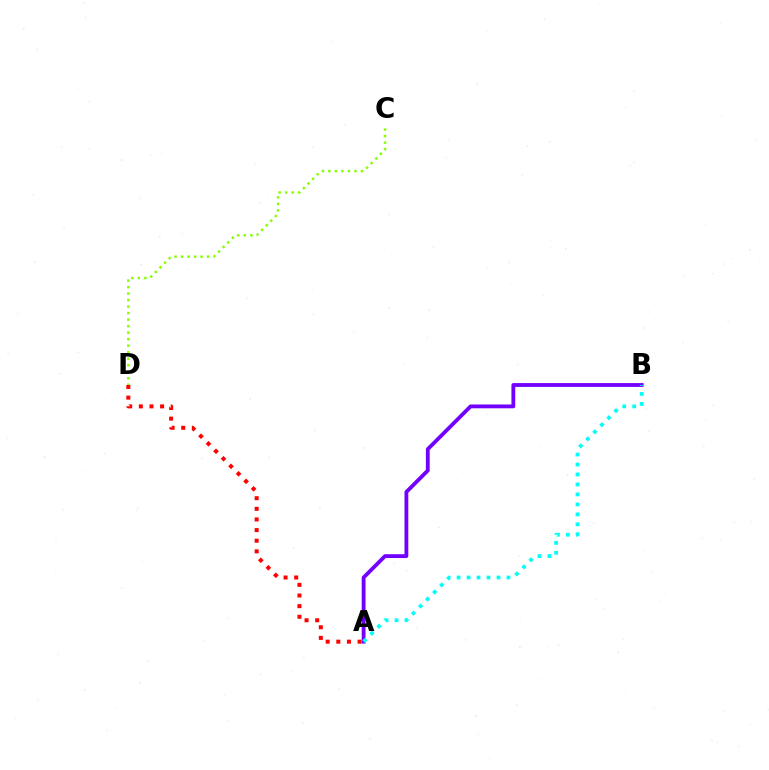{('A', 'D'): [{'color': '#ff0000', 'line_style': 'dotted', 'thickness': 2.89}], ('A', 'B'): [{'color': '#7200ff', 'line_style': 'solid', 'thickness': 2.75}, {'color': '#00fff6', 'line_style': 'dotted', 'thickness': 2.71}], ('C', 'D'): [{'color': '#84ff00', 'line_style': 'dotted', 'thickness': 1.77}]}